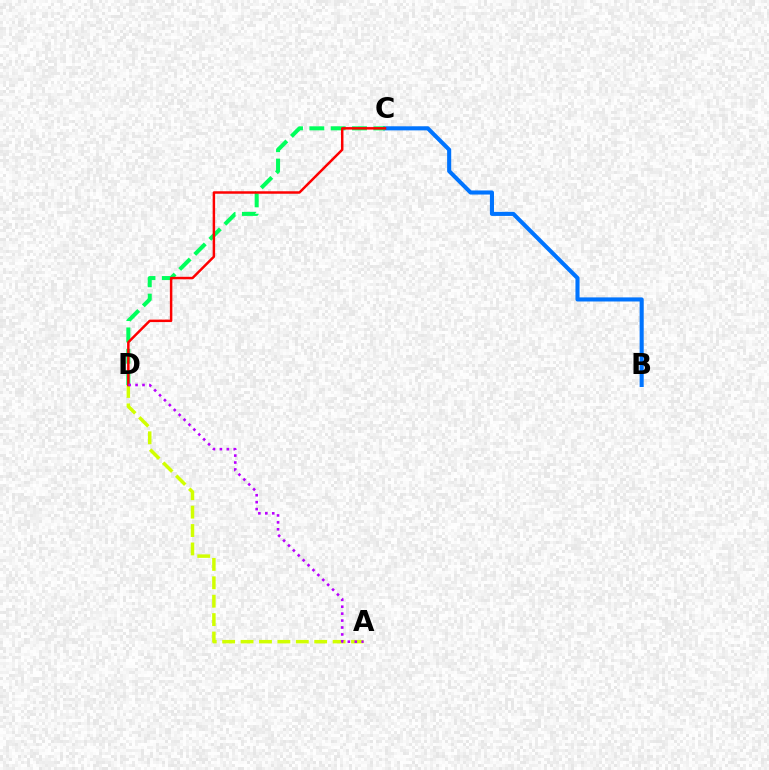{('A', 'D'): [{'color': '#d1ff00', 'line_style': 'dashed', 'thickness': 2.5}, {'color': '#b900ff', 'line_style': 'dotted', 'thickness': 1.88}], ('B', 'C'): [{'color': '#0074ff', 'line_style': 'solid', 'thickness': 2.94}], ('C', 'D'): [{'color': '#00ff5c', 'line_style': 'dashed', 'thickness': 2.9}, {'color': '#ff0000', 'line_style': 'solid', 'thickness': 1.78}]}